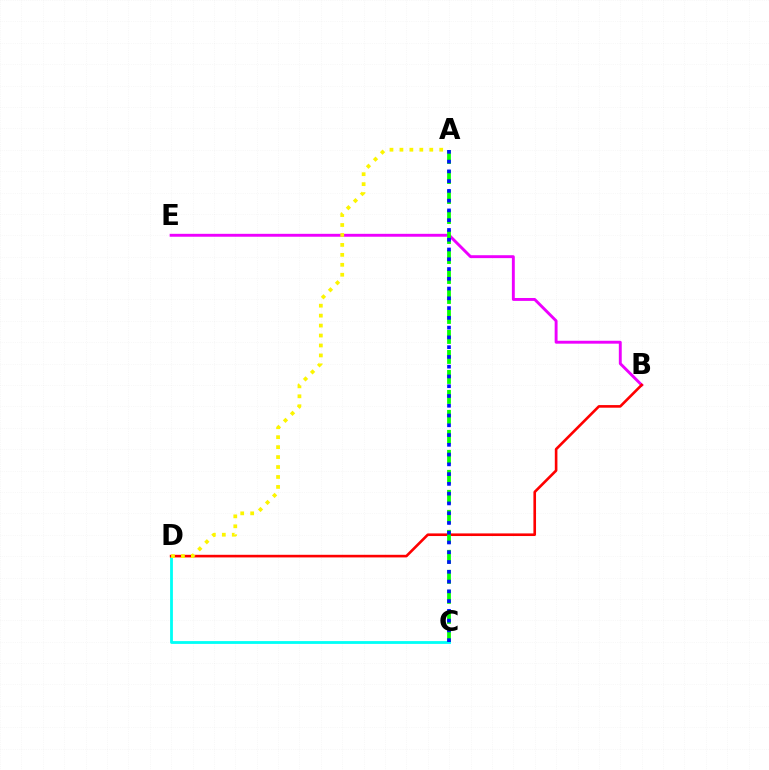{('B', 'E'): [{'color': '#ee00ff', 'line_style': 'solid', 'thickness': 2.09}], ('C', 'D'): [{'color': '#00fff6', 'line_style': 'solid', 'thickness': 2.02}], ('B', 'D'): [{'color': '#ff0000', 'line_style': 'solid', 'thickness': 1.89}], ('A', 'C'): [{'color': '#08ff00', 'line_style': 'dashed', 'thickness': 2.72}, {'color': '#0010ff', 'line_style': 'dotted', 'thickness': 2.65}], ('A', 'D'): [{'color': '#fcf500', 'line_style': 'dotted', 'thickness': 2.7}]}